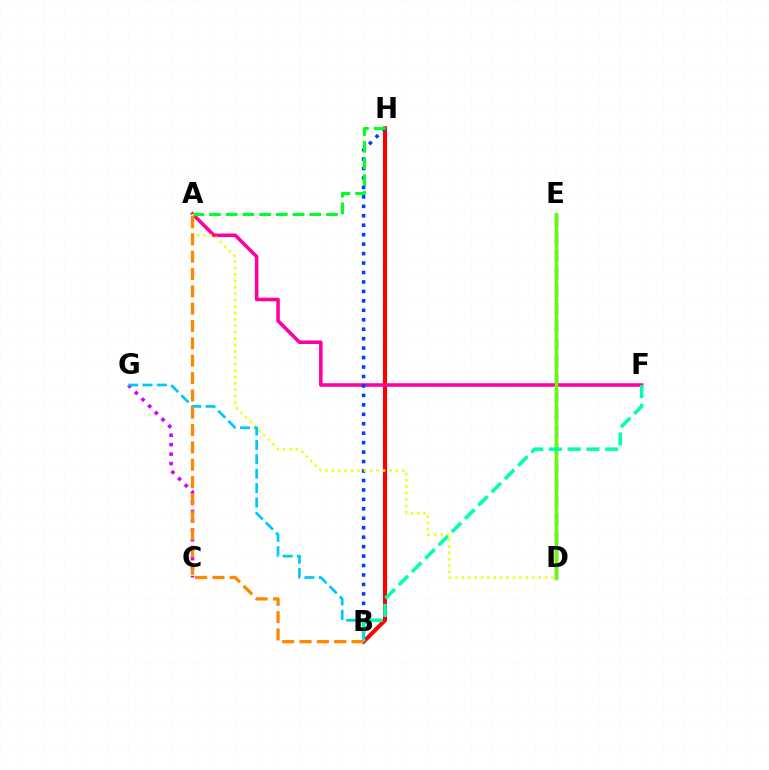{('B', 'H'): [{'color': '#ff0000', 'line_style': 'solid', 'thickness': 2.95}, {'color': '#003fff', 'line_style': 'dotted', 'thickness': 2.57}], ('A', 'F'): [{'color': '#ff00a0', 'line_style': 'solid', 'thickness': 2.56}], ('D', 'E'): [{'color': '#4f00ff', 'line_style': 'dashed', 'thickness': 2.39}, {'color': '#66ff00', 'line_style': 'solid', 'thickness': 2.51}], ('C', 'G'): [{'color': '#d600ff', 'line_style': 'dotted', 'thickness': 2.57}], ('A', 'H'): [{'color': '#00ff27', 'line_style': 'dashed', 'thickness': 2.27}], ('A', 'D'): [{'color': '#eeff00', 'line_style': 'dotted', 'thickness': 1.74}], ('B', 'G'): [{'color': '#00c7ff', 'line_style': 'dashed', 'thickness': 1.96}], ('B', 'F'): [{'color': '#00ffaf', 'line_style': 'dashed', 'thickness': 2.55}], ('A', 'B'): [{'color': '#ff8800', 'line_style': 'dashed', 'thickness': 2.36}]}